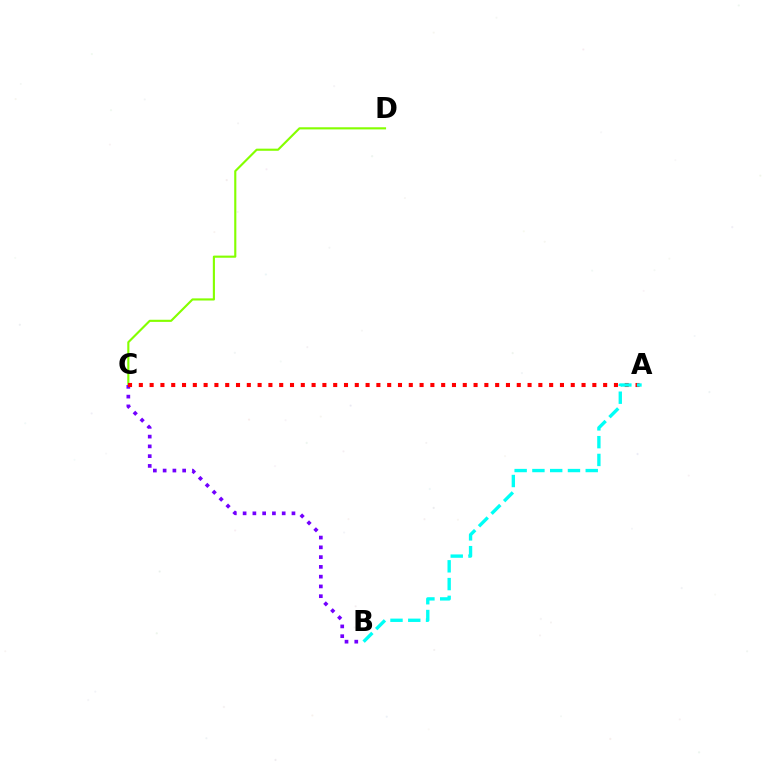{('C', 'D'): [{'color': '#84ff00', 'line_style': 'solid', 'thickness': 1.53}], ('B', 'C'): [{'color': '#7200ff', 'line_style': 'dotted', 'thickness': 2.65}], ('A', 'C'): [{'color': '#ff0000', 'line_style': 'dotted', 'thickness': 2.93}], ('A', 'B'): [{'color': '#00fff6', 'line_style': 'dashed', 'thickness': 2.41}]}